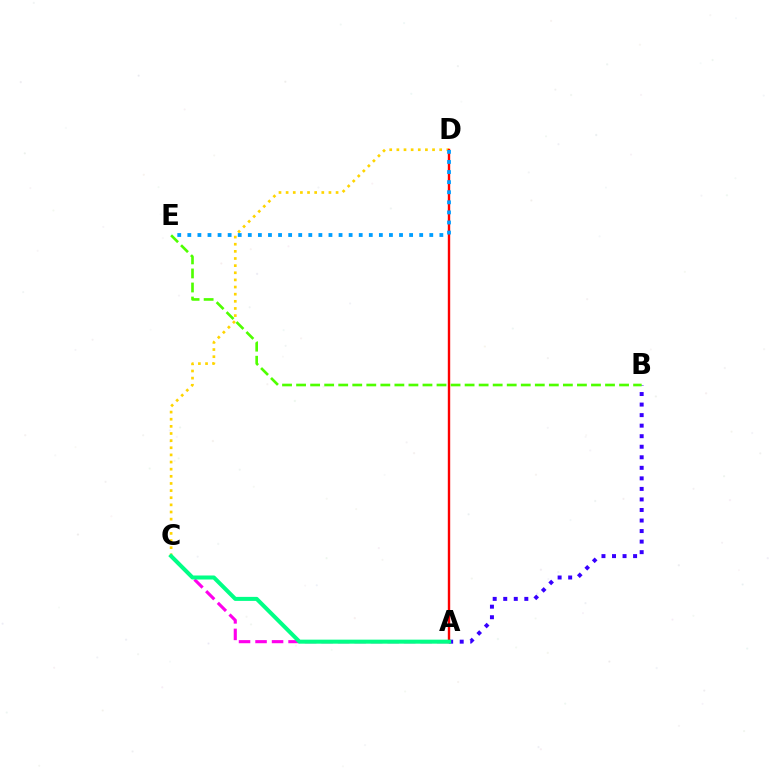{('A', 'B'): [{'color': '#3700ff', 'line_style': 'dotted', 'thickness': 2.86}], ('C', 'D'): [{'color': '#ffd500', 'line_style': 'dotted', 'thickness': 1.94}], ('A', 'C'): [{'color': '#ff00ed', 'line_style': 'dashed', 'thickness': 2.24}, {'color': '#00ff86', 'line_style': 'solid', 'thickness': 2.89}], ('A', 'D'): [{'color': '#ff0000', 'line_style': 'solid', 'thickness': 1.73}], ('D', 'E'): [{'color': '#009eff', 'line_style': 'dotted', 'thickness': 2.74}], ('B', 'E'): [{'color': '#4fff00', 'line_style': 'dashed', 'thickness': 1.91}]}